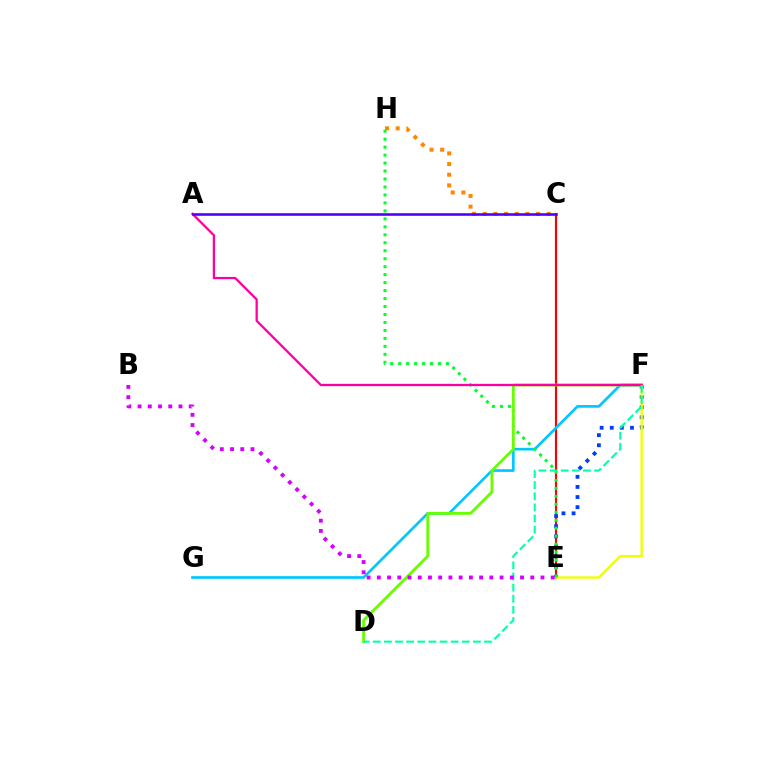{('C', 'E'): [{'color': '#ff0000', 'line_style': 'solid', 'thickness': 1.55}], ('E', 'F'): [{'color': '#003fff', 'line_style': 'dotted', 'thickness': 2.75}, {'color': '#eeff00', 'line_style': 'solid', 'thickness': 1.7}], ('F', 'G'): [{'color': '#00c7ff', 'line_style': 'solid', 'thickness': 1.92}], ('E', 'H'): [{'color': '#00ff27', 'line_style': 'dotted', 'thickness': 2.17}], ('D', 'F'): [{'color': '#66ff00', 'line_style': 'solid', 'thickness': 2.03}, {'color': '#00ffaf', 'line_style': 'dashed', 'thickness': 1.51}], ('A', 'F'): [{'color': '#ff00a0', 'line_style': 'solid', 'thickness': 1.65}], ('B', 'E'): [{'color': '#d600ff', 'line_style': 'dotted', 'thickness': 2.78}], ('C', 'H'): [{'color': '#ff8800', 'line_style': 'dotted', 'thickness': 2.9}], ('A', 'C'): [{'color': '#4f00ff', 'line_style': 'solid', 'thickness': 1.87}]}